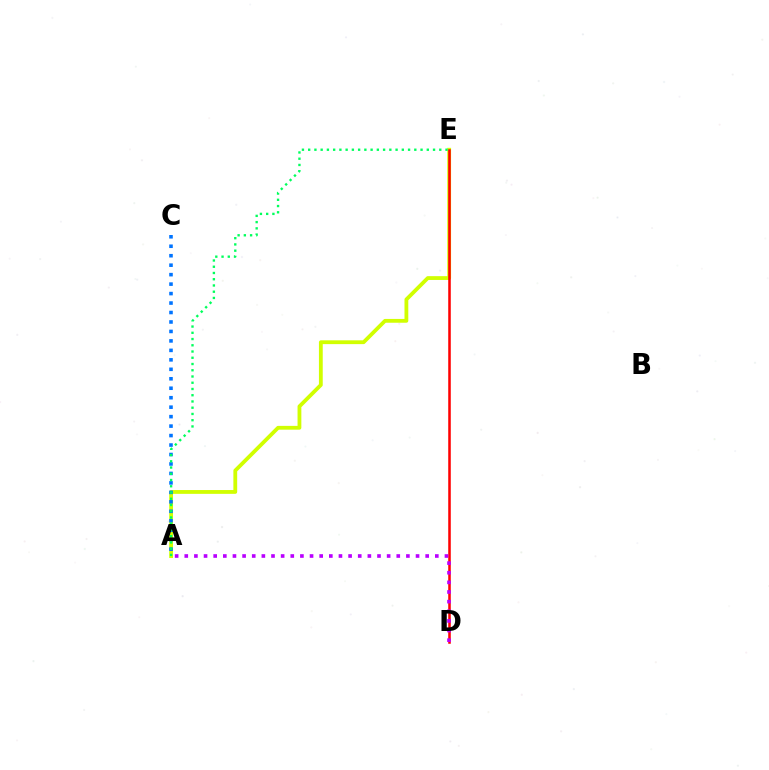{('A', 'E'): [{'color': '#d1ff00', 'line_style': 'solid', 'thickness': 2.74}, {'color': '#00ff5c', 'line_style': 'dotted', 'thickness': 1.7}], ('D', 'E'): [{'color': '#ff0000', 'line_style': 'solid', 'thickness': 1.83}], ('A', 'C'): [{'color': '#0074ff', 'line_style': 'dotted', 'thickness': 2.57}], ('A', 'D'): [{'color': '#b900ff', 'line_style': 'dotted', 'thickness': 2.62}]}